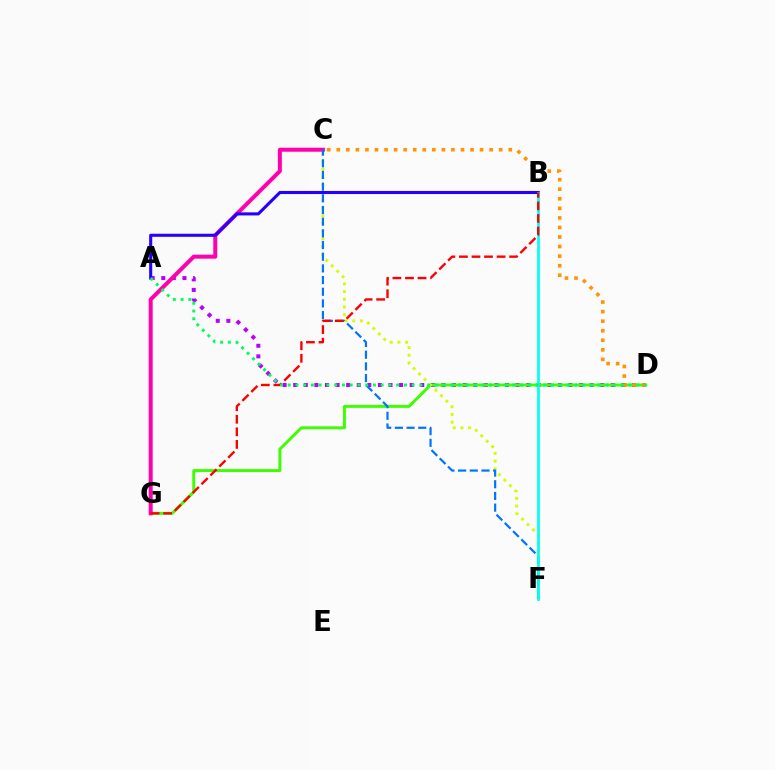{('A', 'D'): [{'color': '#b900ff', 'line_style': 'dotted', 'thickness': 2.88}, {'color': '#00ff5c', 'line_style': 'dotted', 'thickness': 2.11}], ('D', 'G'): [{'color': '#3dff00', 'line_style': 'solid', 'thickness': 2.13}], ('C', 'D'): [{'color': '#ff9400', 'line_style': 'dotted', 'thickness': 2.6}], ('C', 'G'): [{'color': '#ff00ac', 'line_style': 'solid', 'thickness': 2.87}], ('C', 'F'): [{'color': '#d1ff00', 'line_style': 'dotted', 'thickness': 2.1}, {'color': '#0074ff', 'line_style': 'dashed', 'thickness': 1.59}], ('A', 'B'): [{'color': '#2500ff', 'line_style': 'solid', 'thickness': 2.21}], ('B', 'F'): [{'color': '#00fff6', 'line_style': 'solid', 'thickness': 1.96}], ('B', 'G'): [{'color': '#ff0000', 'line_style': 'dashed', 'thickness': 1.71}]}